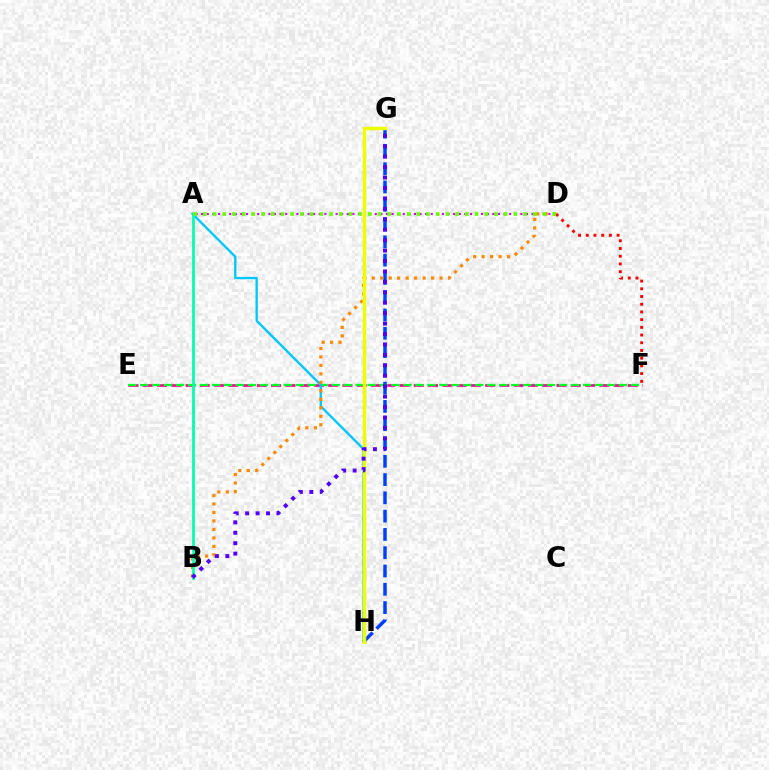{('G', 'H'): [{'color': '#003fff', 'line_style': 'dashed', 'thickness': 2.48}, {'color': '#eeff00', 'line_style': 'solid', 'thickness': 2.5}], ('E', 'F'): [{'color': '#ff00a0', 'line_style': 'dashed', 'thickness': 1.94}, {'color': '#00ff27', 'line_style': 'dashed', 'thickness': 1.63}], ('A', 'H'): [{'color': '#00c7ff', 'line_style': 'solid', 'thickness': 1.69}], ('A', 'D'): [{'color': '#d600ff', 'line_style': 'dotted', 'thickness': 1.52}, {'color': '#66ff00', 'line_style': 'dotted', 'thickness': 2.64}], ('B', 'D'): [{'color': '#ff8800', 'line_style': 'dotted', 'thickness': 2.3}], ('D', 'F'): [{'color': '#ff0000', 'line_style': 'dotted', 'thickness': 2.09}], ('A', 'B'): [{'color': '#00ffaf', 'line_style': 'solid', 'thickness': 1.97}], ('B', 'G'): [{'color': '#4f00ff', 'line_style': 'dotted', 'thickness': 2.83}]}